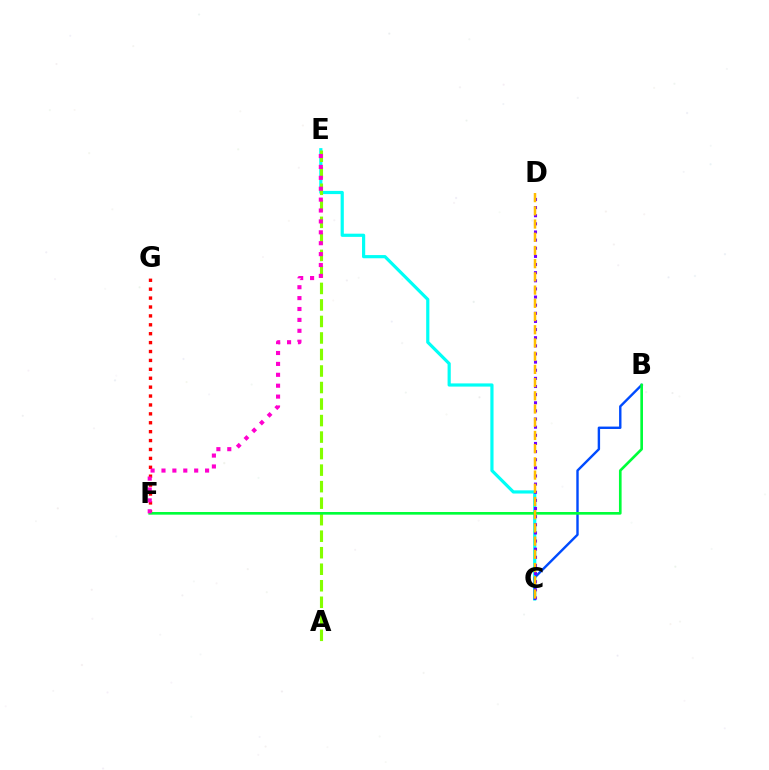{('F', 'G'): [{'color': '#ff0000', 'line_style': 'dotted', 'thickness': 2.42}], ('C', 'E'): [{'color': '#00fff6', 'line_style': 'solid', 'thickness': 2.29}], ('A', 'E'): [{'color': '#84ff00', 'line_style': 'dashed', 'thickness': 2.24}], ('B', 'C'): [{'color': '#004bff', 'line_style': 'solid', 'thickness': 1.73}], ('B', 'F'): [{'color': '#00ff39', 'line_style': 'solid', 'thickness': 1.91}], ('C', 'D'): [{'color': '#7200ff', 'line_style': 'dotted', 'thickness': 2.21}, {'color': '#ffbd00', 'line_style': 'dashed', 'thickness': 1.79}], ('E', 'F'): [{'color': '#ff00cf', 'line_style': 'dotted', 'thickness': 2.96}]}